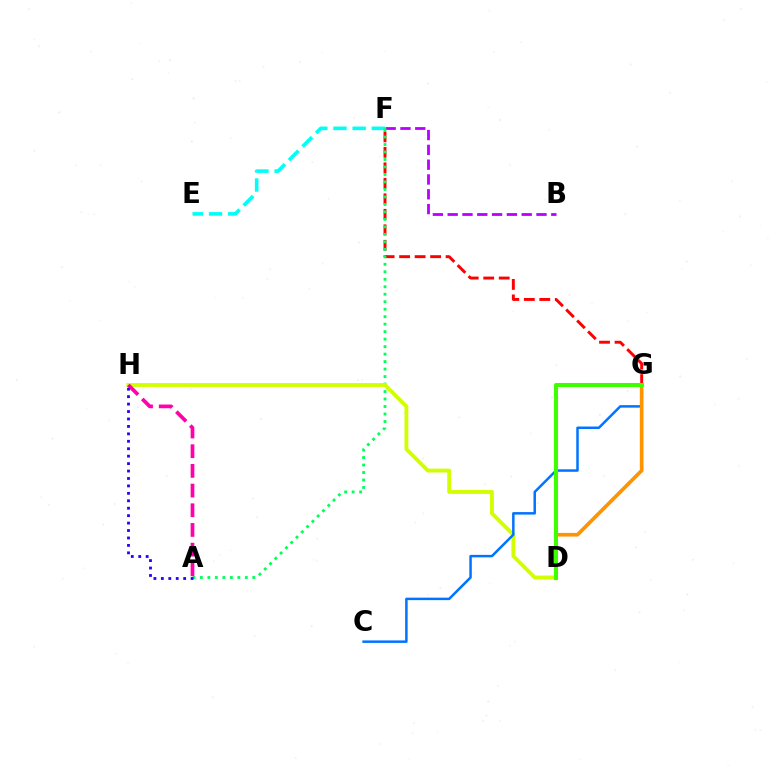{('B', 'F'): [{'color': '#b900ff', 'line_style': 'dashed', 'thickness': 2.01}], ('E', 'F'): [{'color': '#00fff6', 'line_style': 'dashed', 'thickness': 2.6}], ('F', 'G'): [{'color': '#ff0000', 'line_style': 'dashed', 'thickness': 2.1}], ('A', 'F'): [{'color': '#00ff5c', 'line_style': 'dotted', 'thickness': 2.03}], ('D', 'H'): [{'color': '#d1ff00', 'line_style': 'solid', 'thickness': 2.76}], ('A', 'H'): [{'color': '#ff00ac', 'line_style': 'dashed', 'thickness': 2.67}, {'color': '#2500ff', 'line_style': 'dotted', 'thickness': 2.02}], ('C', 'G'): [{'color': '#0074ff', 'line_style': 'solid', 'thickness': 1.8}], ('D', 'G'): [{'color': '#ff9400', 'line_style': 'solid', 'thickness': 2.64}, {'color': '#3dff00', 'line_style': 'solid', 'thickness': 2.92}]}